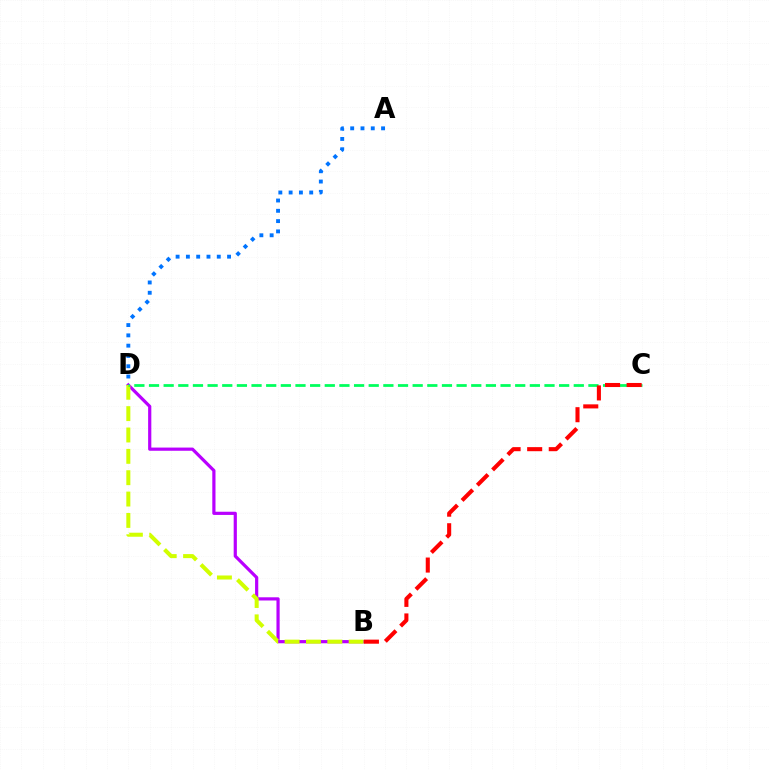{('B', 'D'): [{'color': '#b900ff', 'line_style': 'solid', 'thickness': 2.3}, {'color': '#d1ff00', 'line_style': 'dashed', 'thickness': 2.9}], ('C', 'D'): [{'color': '#00ff5c', 'line_style': 'dashed', 'thickness': 1.99}], ('B', 'C'): [{'color': '#ff0000', 'line_style': 'dashed', 'thickness': 2.93}], ('A', 'D'): [{'color': '#0074ff', 'line_style': 'dotted', 'thickness': 2.8}]}